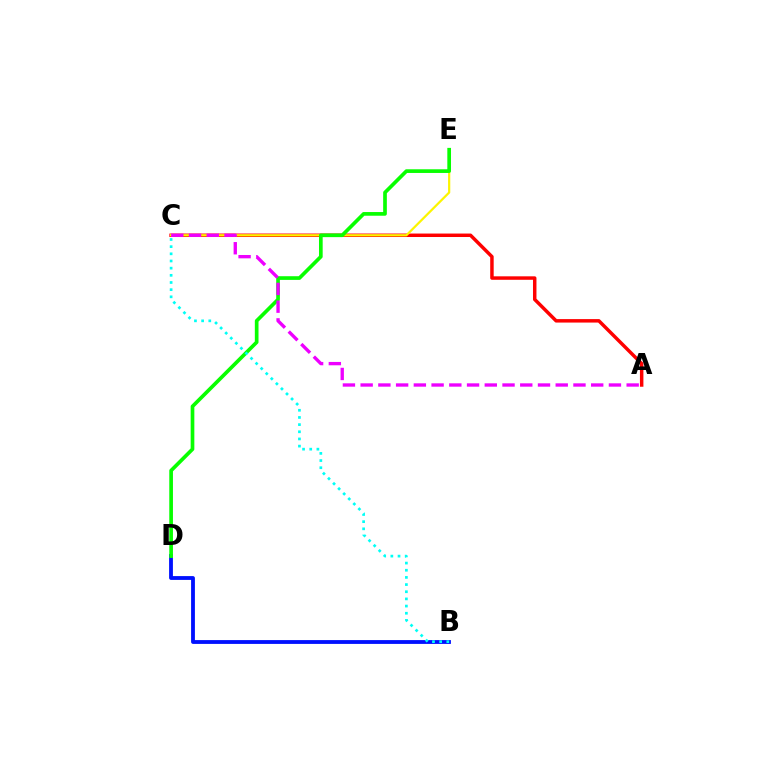{('B', 'D'): [{'color': '#0010ff', 'line_style': 'solid', 'thickness': 2.75}], ('A', 'C'): [{'color': '#ff0000', 'line_style': 'solid', 'thickness': 2.5}, {'color': '#ee00ff', 'line_style': 'dashed', 'thickness': 2.41}], ('C', 'E'): [{'color': '#fcf500', 'line_style': 'solid', 'thickness': 1.6}], ('D', 'E'): [{'color': '#08ff00', 'line_style': 'solid', 'thickness': 2.65}], ('B', 'C'): [{'color': '#00fff6', 'line_style': 'dotted', 'thickness': 1.95}]}